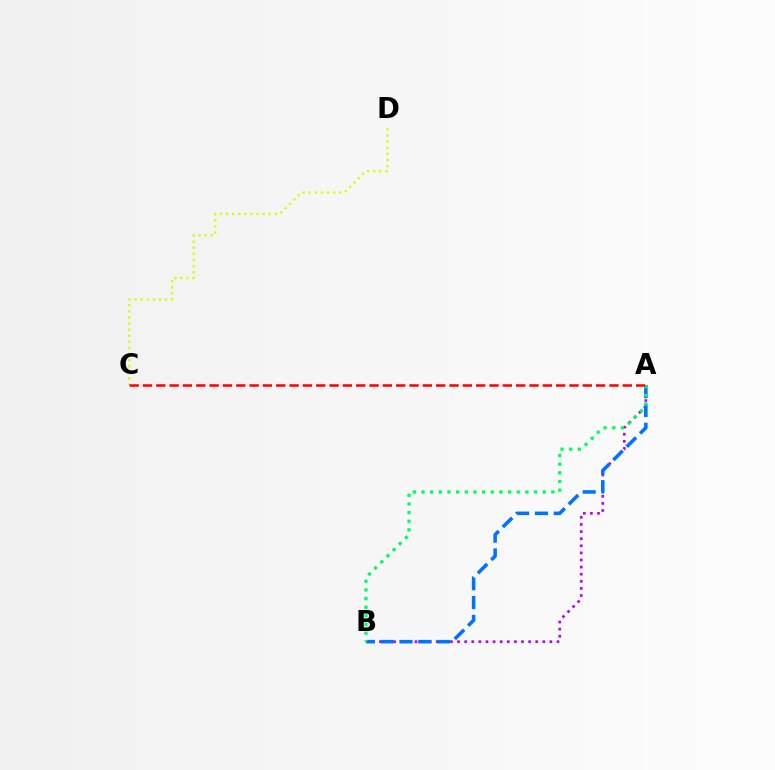{('C', 'D'): [{'color': '#d1ff00', 'line_style': 'dotted', 'thickness': 1.66}], ('A', 'B'): [{'color': '#b900ff', 'line_style': 'dotted', 'thickness': 1.93}, {'color': '#0074ff', 'line_style': 'dashed', 'thickness': 2.56}, {'color': '#00ff5c', 'line_style': 'dotted', 'thickness': 2.35}], ('A', 'C'): [{'color': '#ff0000', 'line_style': 'dashed', 'thickness': 1.81}]}